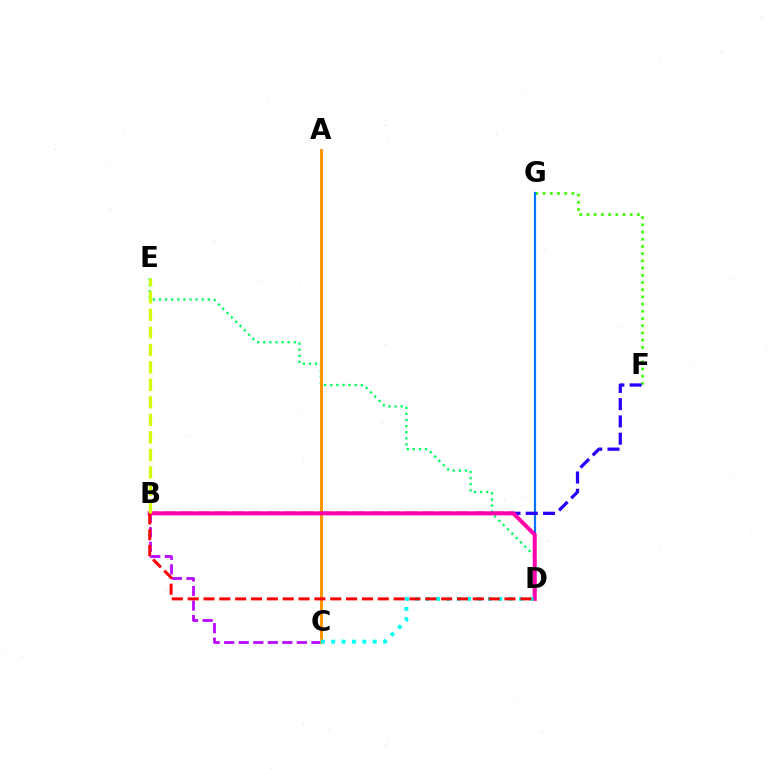{('D', 'E'): [{'color': '#00ff5c', 'line_style': 'dotted', 'thickness': 1.66}], ('F', 'G'): [{'color': '#3dff00', 'line_style': 'dotted', 'thickness': 1.96}], ('D', 'G'): [{'color': '#0074ff', 'line_style': 'solid', 'thickness': 1.6}], ('B', 'F'): [{'color': '#2500ff', 'line_style': 'dashed', 'thickness': 2.35}], ('B', 'C'): [{'color': '#b900ff', 'line_style': 'dashed', 'thickness': 1.97}], ('A', 'C'): [{'color': '#ff9400', 'line_style': 'solid', 'thickness': 2.11}], ('B', 'D'): [{'color': '#ff00ac', 'line_style': 'solid', 'thickness': 2.9}, {'color': '#ff0000', 'line_style': 'dashed', 'thickness': 2.15}], ('C', 'D'): [{'color': '#00fff6', 'line_style': 'dotted', 'thickness': 2.82}], ('B', 'E'): [{'color': '#d1ff00', 'line_style': 'dashed', 'thickness': 2.38}]}